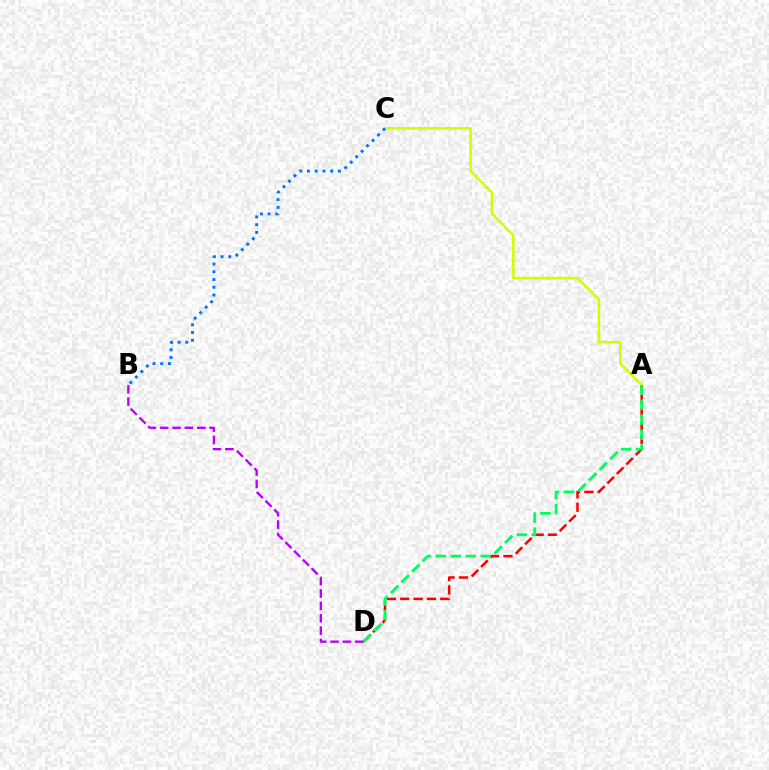{('A', 'D'): [{'color': '#ff0000', 'line_style': 'dashed', 'thickness': 1.81}, {'color': '#00ff5c', 'line_style': 'dashed', 'thickness': 2.04}], ('A', 'C'): [{'color': '#d1ff00', 'line_style': 'solid', 'thickness': 1.84}], ('B', 'C'): [{'color': '#0074ff', 'line_style': 'dotted', 'thickness': 2.1}], ('B', 'D'): [{'color': '#b900ff', 'line_style': 'dashed', 'thickness': 1.68}]}